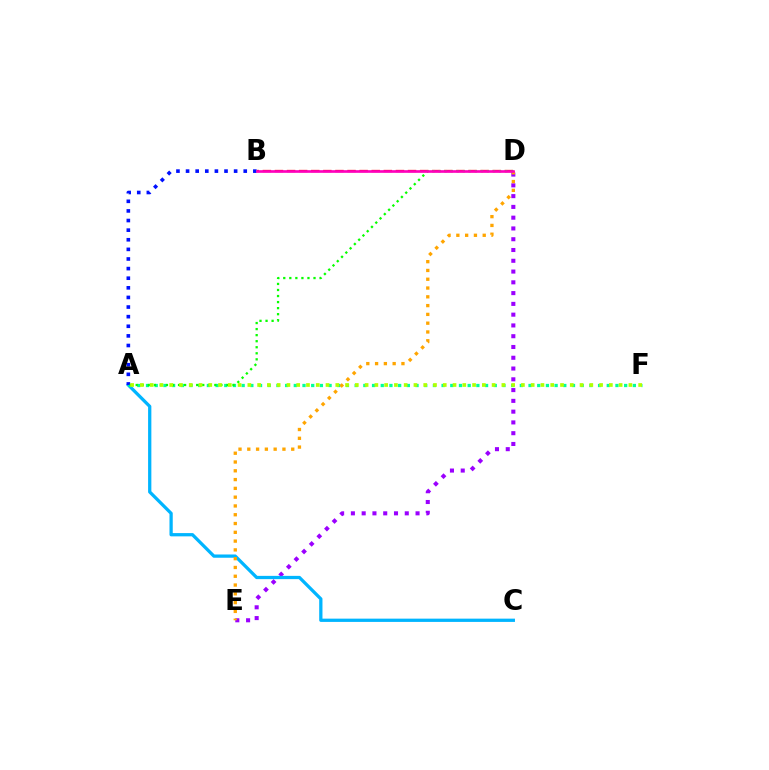{('D', 'E'): [{'color': '#9b00ff', 'line_style': 'dotted', 'thickness': 2.93}, {'color': '#ffa500', 'line_style': 'dotted', 'thickness': 2.39}], ('B', 'D'): [{'color': '#ff0000', 'line_style': 'dashed', 'thickness': 1.64}, {'color': '#ff00bd', 'line_style': 'solid', 'thickness': 1.91}], ('A', 'C'): [{'color': '#00b5ff', 'line_style': 'solid', 'thickness': 2.35}], ('A', 'F'): [{'color': '#00ff9d', 'line_style': 'dotted', 'thickness': 2.36}, {'color': '#b3ff00', 'line_style': 'dotted', 'thickness': 2.65}], ('A', 'B'): [{'color': '#0010ff', 'line_style': 'dotted', 'thickness': 2.61}], ('A', 'D'): [{'color': '#08ff00', 'line_style': 'dotted', 'thickness': 1.64}]}